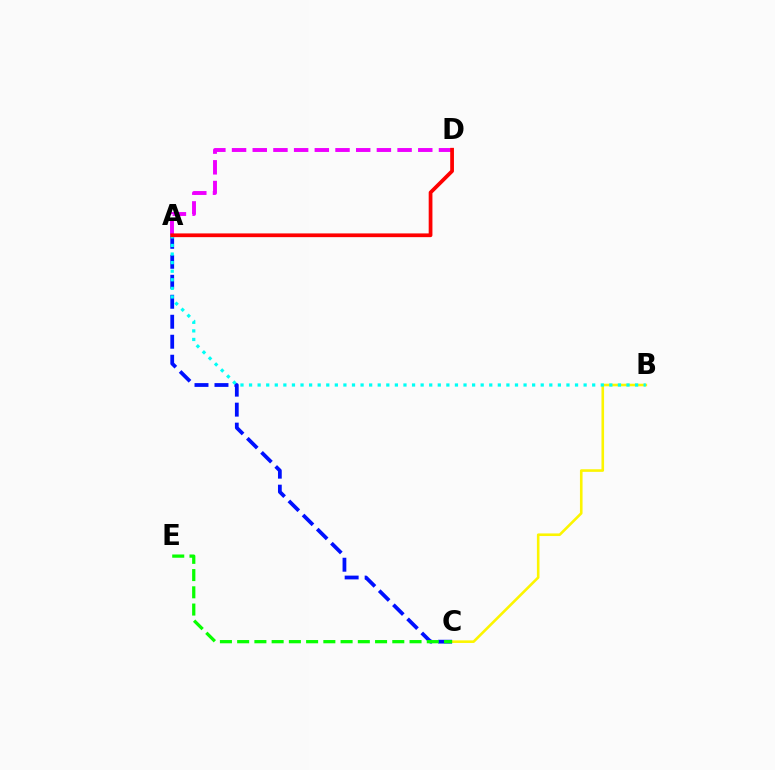{('B', 'C'): [{'color': '#fcf500', 'line_style': 'solid', 'thickness': 1.87}], ('A', 'C'): [{'color': '#0010ff', 'line_style': 'dashed', 'thickness': 2.72}], ('A', 'B'): [{'color': '#00fff6', 'line_style': 'dotted', 'thickness': 2.33}], ('C', 'E'): [{'color': '#08ff00', 'line_style': 'dashed', 'thickness': 2.34}], ('A', 'D'): [{'color': '#ee00ff', 'line_style': 'dashed', 'thickness': 2.81}, {'color': '#ff0000', 'line_style': 'solid', 'thickness': 2.69}]}